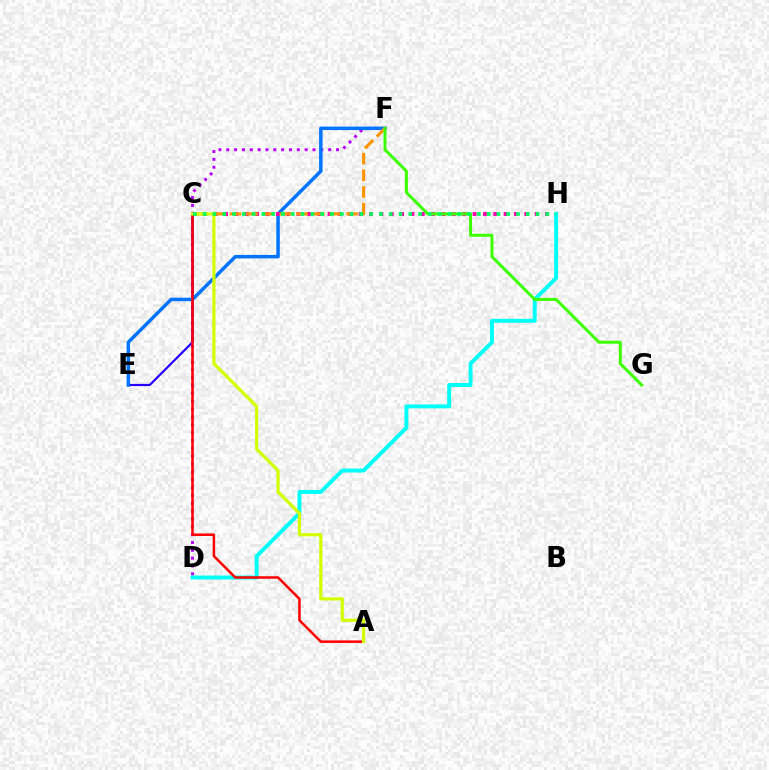{('D', 'F'): [{'color': '#b900ff', 'line_style': 'dotted', 'thickness': 2.13}], ('C', 'E'): [{'color': '#2500ff', 'line_style': 'solid', 'thickness': 1.57}], ('E', 'F'): [{'color': '#0074ff', 'line_style': 'solid', 'thickness': 2.51}], ('C', 'H'): [{'color': '#ff00ac', 'line_style': 'dotted', 'thickness': 2.81}, {'color': '#00ff5c', 'line_style': 'dotted', 'thickness': 2.66}], ('C', 'F'): [{'color': '#ff9400', 'line_style': 'dashed', 'thickness': 2.27}], ('D', 'H'): [{'color': '#00fff6', 'line_style': 'solid', 'thickness': 2.83}], ('A', 'C'): [{'color': '#ff0000', 'line_style': 'solid', 'thickness': 1.82}, {'color': '#d1ff00', 'line_style': 'solid', 'thickness': 2.3}], ('F', 'G'): [{'color': '#3dff00', 'line_style': 'solid', 'thickness': 2.16}]}